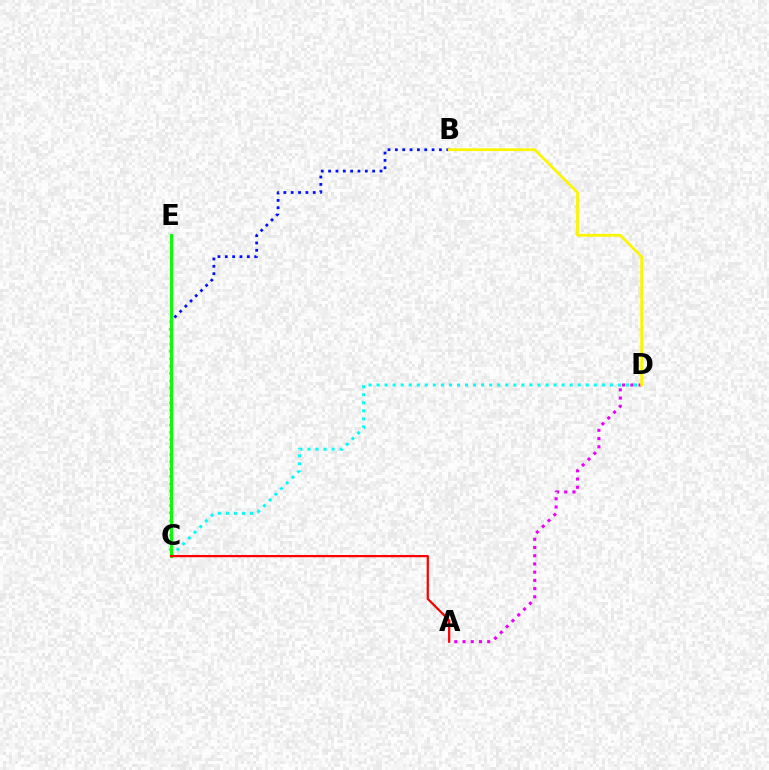{('B', 'C'): [{'color': '#0010ff', 'line_style': 'dotted', 'thickness': 2.0}], ('A', 'D'): [{'color': '#ee00ff', 'line_style': 'dotted', 'thickness': 2.23}], ('C', 'D'): [{'color': '#00fff6', 'line_style': 'dotted', 'thickness': 2.19}], ('C', 'E'): [{'color': '#08ff00', 'line_style': 'solid', 'thickness': 2.14}], ('B', 'D'): [{'color': '#fcf500', 'line_style': 'solid', 'thickness': 2.01}], ('A', 'C'): [{'color': '#ff0000', 'line_style': 'solid', 'thickness': 1.62}]}